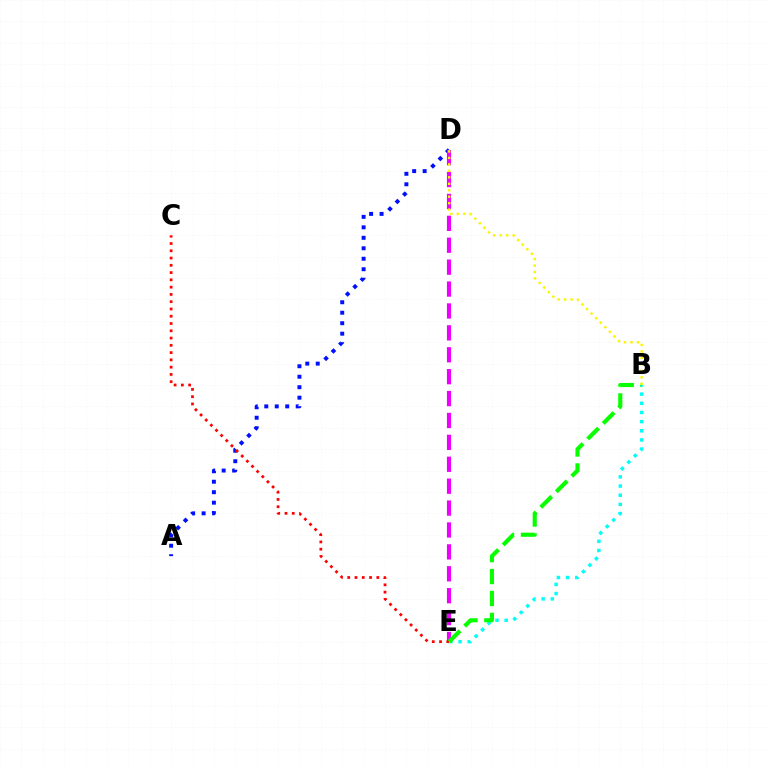{('A', 'D'): [{'color': '#0010ff', 'line_style': 'dotted', 'thickness': 2.85}], ('D', 'E'): [{'color': '#ee00ff', 'line_style': 'dashed', 'thickness': 2.98}], ('B', 'E'): [{'color': '#00fff6', 'line_style': 'dotted', 'thickness': 2.49}, {'color': '#08ff00', 'line_style': 'dashed', 'thickness': 2.98}], ('C', 'E'): [{'color': '#ff0000', 'line_style': 'dotted', 'thickness': 1.98}], ('B', 'D'): [{'color': '#fcf500', 'line_style': 'dotted', 'thickness': 1.76}]}